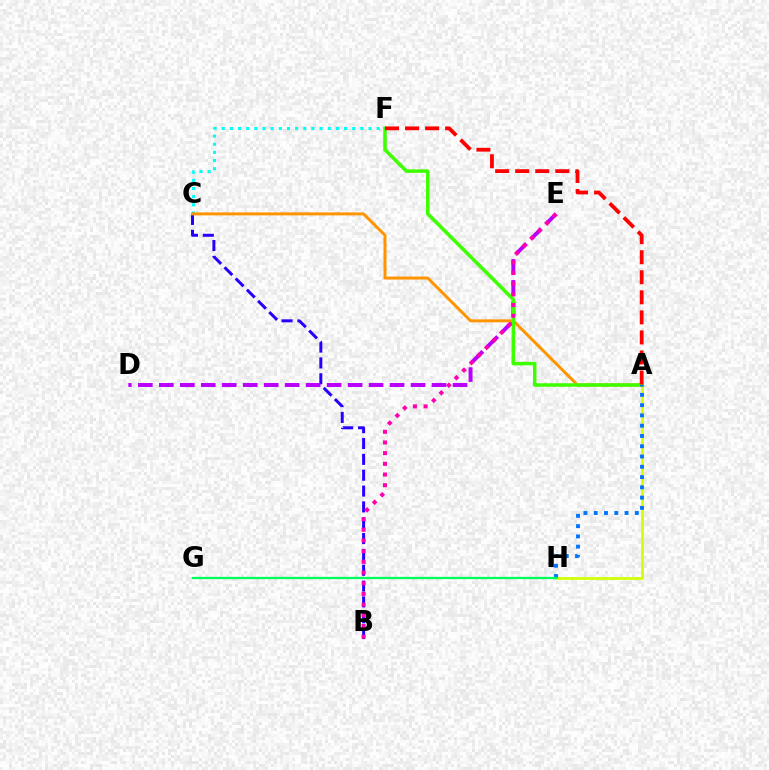{('A', 'H'): [{'color': '#d1ff00', 'line_style': 'solid', 'thickness': 1.92}, {'color': '#0074ff', 'line_style': 'dotted', 'thickness': 2.79}], ('B', 'C'): [{'color': '#2500ff', 'line_style': 'dashed', 'thickness': 2.15}], ('C', 'F'): [{'color': '#00fff6', 'line_style': 'dotted', 'thickness': 2.22}], ('D', 'E'): [{'color': '#b900ff', 'line_style': 'dashed', 'thickness': 2.85}], ('A', 'C'): [{'color': '#ff9400', 'line_style': 'solid', 'thickness': 2.14}], ('A', 'F'): [{'color': '#3dff00', 'line_style': 'solid', 'thickness': 2.53}, {'color': '#ff0000', 'line_style': 'dashed', 'thickness': 2.72}], ('B', 'E'): [{'color': '#ff00ac', 'line_style': 'dotted', 'thickness': 2.9}], ('G', 'H'): [{'color': '#00ff5c', 'line_style': 'solid', 'thickness': 1.65}]}